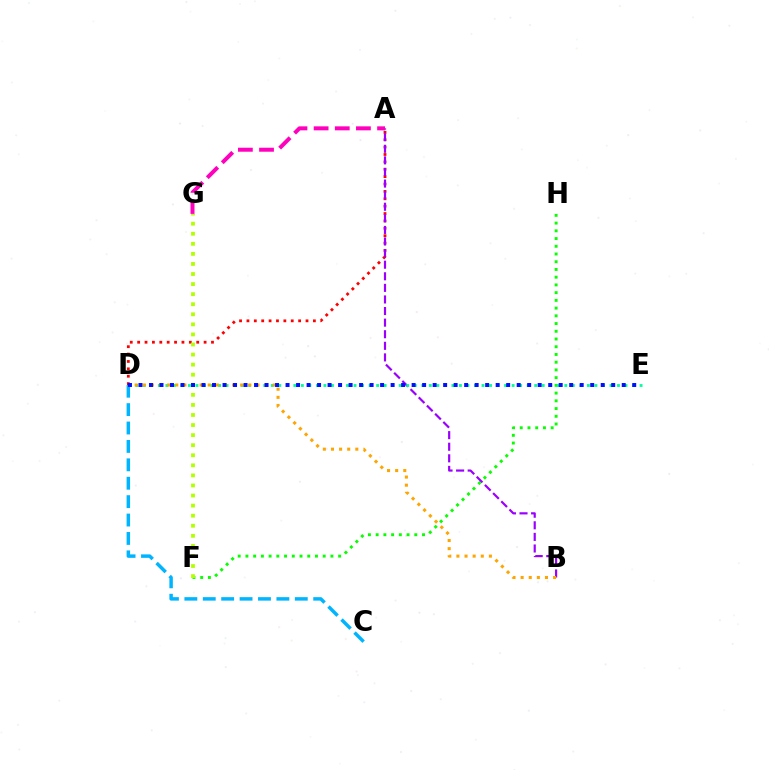{('F', 'H'): [{'color': '#08ff00', 'line_style': 'dotted', 'thickness': 2.1}], ('A', 'D'): [{'color': '#ff0000', 'line_style': 'dotted', 'thickness': 2.01}], ('A', 'B'): [{'color': '#9b00ff', 'line_style': 'dashed', 'thickness': 1.57}], ('C', 'D'): [{'color': '#00b5ff', 'line_style': 'dashed', 'thickness': 2.5}], ('F', 'G'): [{'color': '#b3ff00', 'line_style': 'dotted', 'thickness': 2.74}], ('A', 'G'): [{'color': '#ff00bd', 'line_style': 'dashed', 'thickness': 2.87}], ('D', 'E'): [{'color': '#00ff9d', 'line_style': 'dotted', 'thickness': 2.05}, {'color': '#0010ff', 'line_style': 'dotted', 'thickness': 2.85}], ('B', 'D'): [{'color': '#ffa500', 'line_style': 'dotted', 'thickness': 2.21}]}